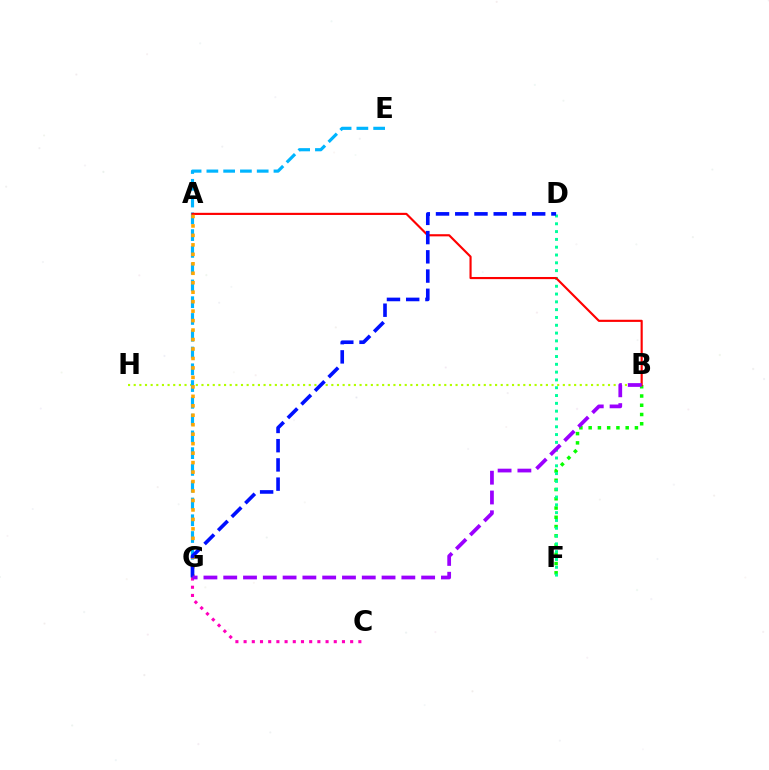{('B', 'F'): [{'color': '#08ff00', 'line_style': 'dotted', 'thickness': 2.51}], ('D', 'F'): [{'color': '#00ff9d', 'line_style': 'dotted', 'thickness': 2.12}], ('B', 'H'): [{'color': '#b3ff00', 'line_style': 'dotted', 'thickness': 1.53}], ('E', 'G'): [{'color': '#00b5ff', 'line_style': 'dashed', 'thickness': 2.28}], ('A', 'B'): [{'color': '#ff0000', 'line_style': 'solid', 'thickness': 1.55}], ('A', 'G'): [{'color': '#ffa500', 'line_style': 'dotted', 'thickness': 2.57}], ('C', 'G'): [{'color': '#ff00bd', 'line_style': 'dotted', 'thickness': 2.23}], ('D', 'G'): [{'color': '#0010ff', 'line_style': 'dashed', 'thickness': 2.61}], ('B', 'G'): [{'color': '#9b00ff', 'line_style': 'dashed', 'thickness': 2.69}]}